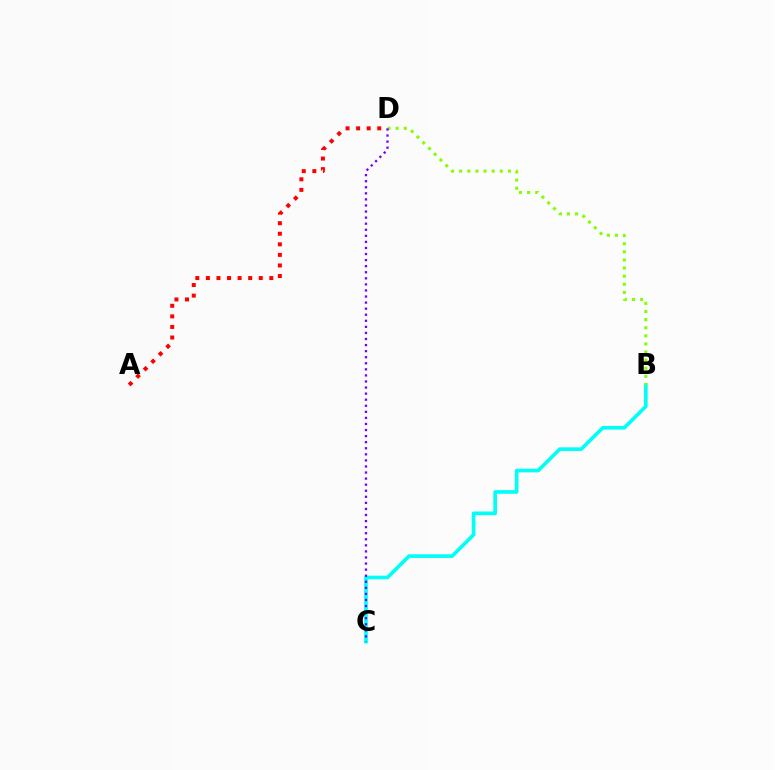{('A', 'D'): [{'color': '#ff0000', 'line_style': 'dotted', 'thickness': 2.87}], ('B', 'C'): [{'color': '#00fff6', 'line_style': 'solid', 'thickness': 2.63}], ('B', 'D'): [{'color': '#84ff00', 'line_style': 'dotted', 'thickness': 2.21}], ('C', 'D'): [{'color': '#7200ff', 'line_style': 'dotted', 'thickness': 1.65}]}